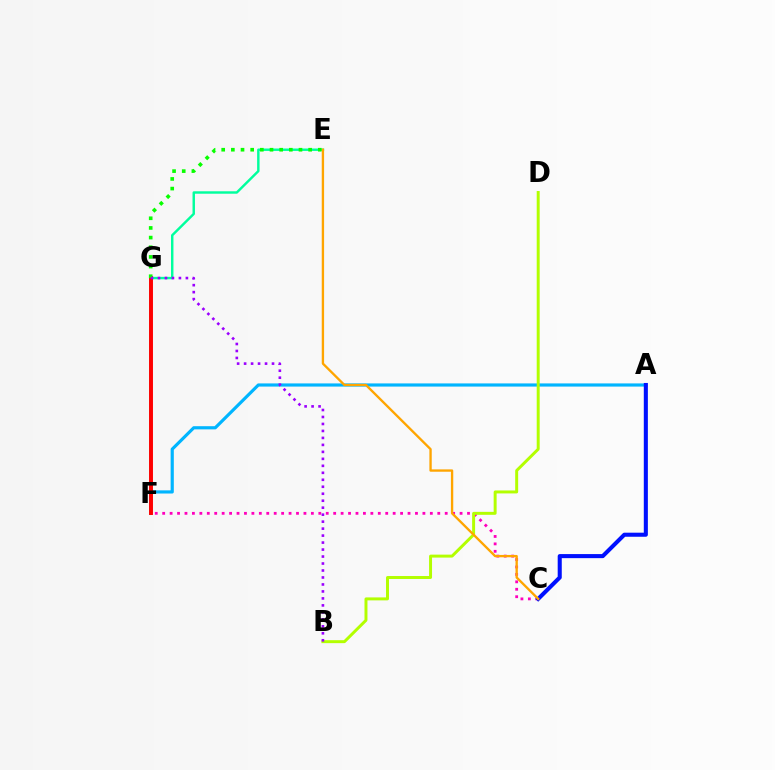{('A', 'F'): [{'color': '#00b5ff', 'line_style': 'solid', 'thickness': 2.28}], ('C', 'F'): [{'color': '#ff00bd', 'line_style': 'dotted', 'thickness': 2.02}], ('B', 'D'): [{'color': '#b3ff00', 'line_style': 'solid', 'thickness': 2.13}], ('A', 'C'): [{'color': '#0010ff', 'line_style': 'solid', 'thickness': 2.93}], ('E', 'F'): [{'color': '#00ff9d', 'line_style': 'solid', 'thickness': 1.75}], ('F', 'G'): [{'color': '#ff0000', 'line_style': 'solid', 'thickness': 2.83}], ('E', 'G'): [{'color': '#08ff00', 'line_style': 'dotted', 'thickness': 2.62}], ('B', 'G'): [{'color': '#9b00ff', 'line_style': 'dotted', 'thickness': 1.9}], ('C', 'E'): [{'color': '#ffa500', 'line_style': 'solid', 'thickness': 1.69}]}